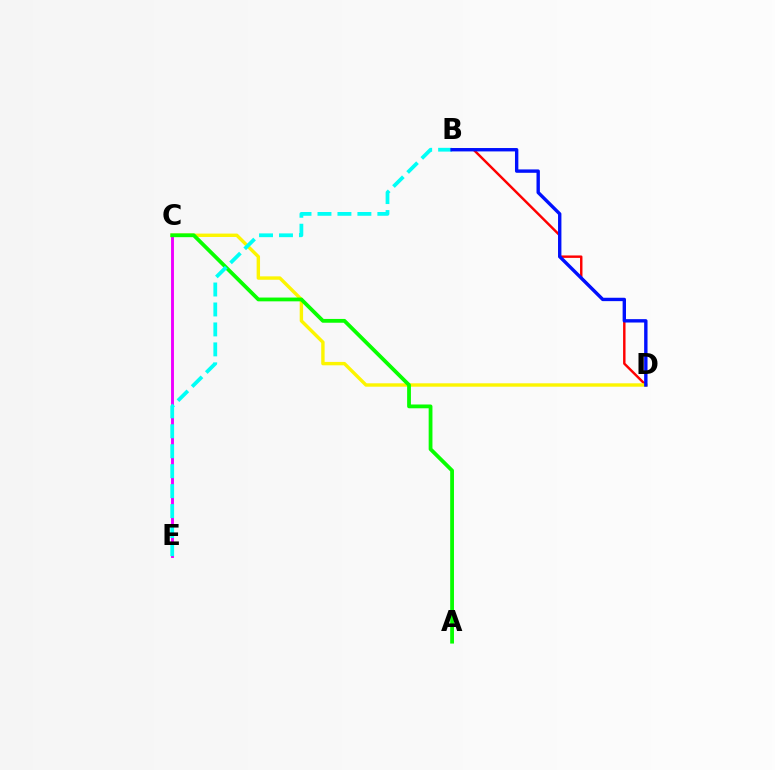{('B', 'D'): [{'color': '#ff0000', 'line_style': 'solid', 'thickness': 1.76}, {'color': '#0010ff', 'line_style': 'solid', 'thickness': 2.43}], ('C', 'E'): [{'color': '#ee00ff', 'line_style': 'solid', 'thickness': 2.09}], ('C', 'D'): [{'color': '#fcf500', 'line_style': 'solid', 'thickness': 2.45}], ('A', 'C'): [{'color': '#08ff00', 'line_style': 'solid', 'thickness': 2.73}], ('B', 'E'): [{'color': '#00fff6', 'line_style': 'dashed', 'thickness': 2.71}]}